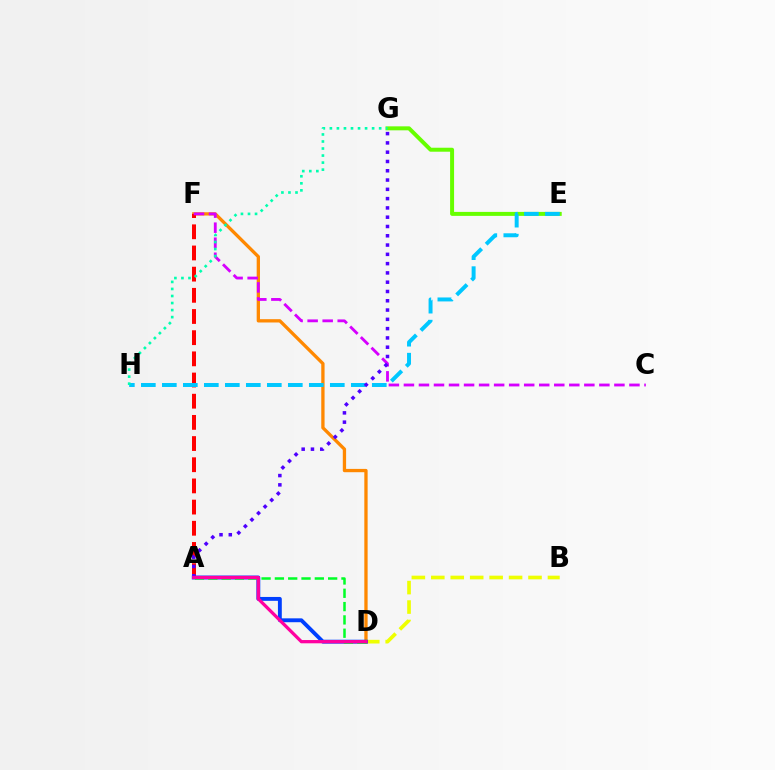{('D', 'F'): [{'color': '#ff8800', 'line_style': 'solid', 'thickness': 2.38}], ('E', 'G'): [{'color': '#66ff00', 'line_style': 'solid', 'thickness': 2.87}], ('A', 'F'): [{'color': '#ff0000', 'line_style': 'dashed', 'thickness': 2.88}], ('E', 'H'): [{'color': '#00c7ff', 'line_style': 'dashed', 'thickness': 2.85}], ('C', 'F'): [{'color': '#d600ff', 'line_style': 'dashed', 'thickness': 2.04}], ('B', 'D'): [{'color': '#eeff00', 'line_style': 'dashed', 'thickness': 2.64}], ('A', 'D'): [{'color': '#003fff', 'line_style': 'solid', 'thickness': 2.79}, {'color': '#00ff27', 'line_style': 'dashed', 'thickness': 1.81}, {'color': '#ff00a0', 'line_style': 'solid', 'thickness': 2.35}], ('G', 'H'): [{'color': '#00ffaf', 'line_style': 'dotted', 'thickness': 1.91}], ('A', 'G'): [{'color': '#4f00ff', 'line_style': 'dotted', 'thickness': 2.52}]}